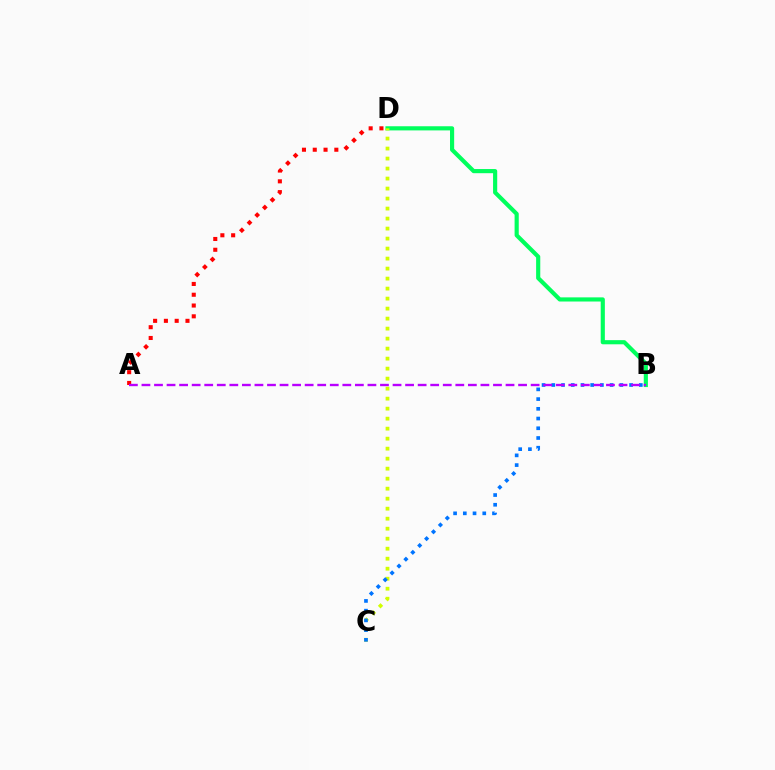{('B', 'D'): [{'color': '#00ff5c', 'line_style': 'solid', 'thickness': 2.99}], ('A', 'D'): [{'color': '#ff0000', 'line_style': 'dotted', 'thickness': 2.93}], ('C', 'D'): [{'color': '#d1ff00', 'line_style': 'dotted', 'thickness': 2.72}], ('B', 'C'): [{'color': '#0074ff', 'line_style': 'dotted', 'thickness': 2.64}], ('A', 'B'): [{'color': '#b900ff', 'line_style': 'dashed', 'thickness': 1.71}]}